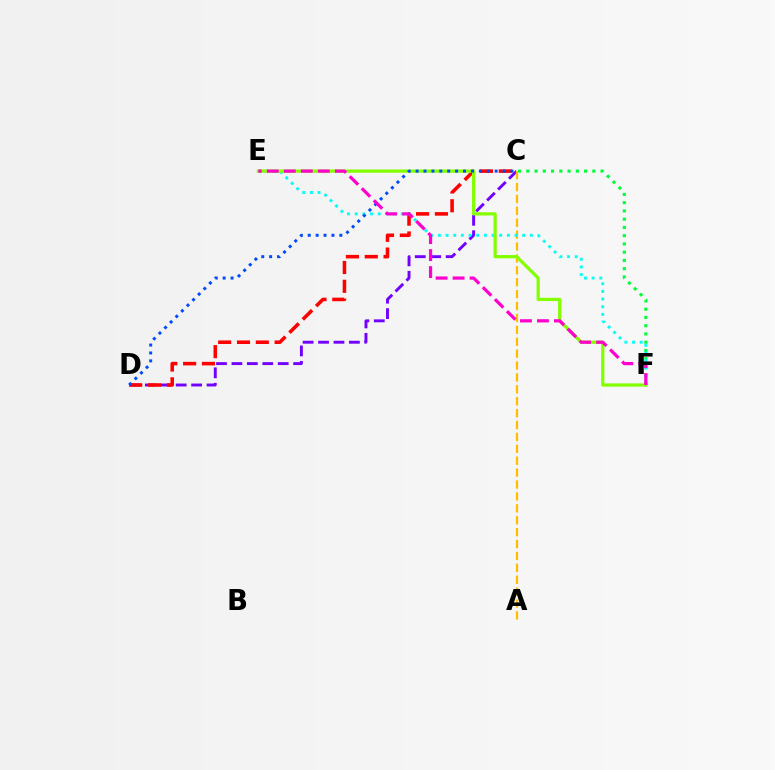{('C', 'D'): [{'color': '#7200ff', 'line_style': 'dashed', 'thickness': 2.1}, {'color': '#ff0000', 'line_style': 'dashed', 'thickness': 2.56}, {'color': '#004bff', 'line_style': 'dotted', 'thickness': 2.15}], ('A', 'C'): [{'color': '#ffbd00', 'line_style': 'dashed', 'thickness': 1.62}], ('C', 'F'): [{'color': '#00ff39', 'line_style': 'dotted', 'thickness': 2.24}], ('E', 'F'): [{'color': '#00fff6', 'line_style': 'dotted', 'thickness': 2.08}, {'color': '#84ff00', 'line_style': 'solid', 'thickness': 2.34}, {'color': '#ff00cf', 'line_style': 'dashed', 'thickness': 2.31}]}